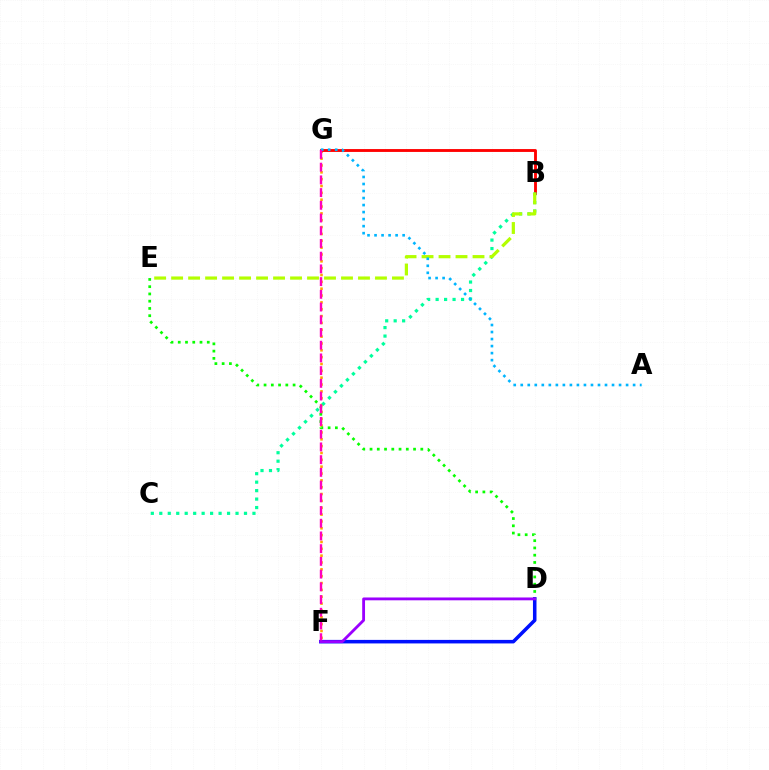{('F', 'G'): [{'color': '#ffa500', 'line_style': 'dotted', 'thickness': 1.86}, {'color': '#ff00bd', 'line_style': 'dashed', 'thickness': 1.73}], ('B', 'G'): [{'color': '#ff0000', 'line_style': 'solid', 'thickness': 2.06}], ('B', 'C'): [{'color': '#00ff9d', 'line_style': 'dotted', 'thickness': 2.3}], ('D', 'E'): [{'color': '#08ff00', 'line_style': 'dotted', 'thickness': 1.97}], ('B', 'E'): [{'color': '#b3ff00', 'line_style': 'dashed', 'thickness': 2.31}], ('A', 'G'): [{'color': '#00b5ff', 'line_style': 'dotted', 'thickness': 1.91}], ('D', 'F'): [{'color': '#0010ff', 'line_style': 'solid', 'thickness': 2.54}, {'color': '#9b00ff', 'line_style': 'solid', 'thickness': 2.04}]}